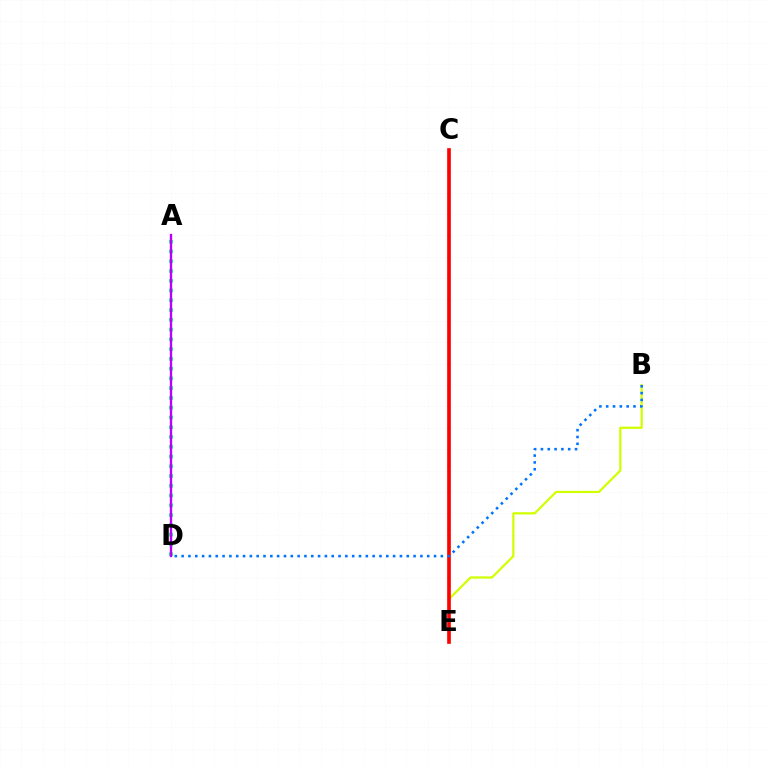{('A', 'D'): [{'color': '#00ff5c', 'line_style': 'dotted', 'thickness': 2.65}, {'color': '#b900ff', 'line_style': 'solid', 'thickness': 1.69}], ('B', 'E'): [{'color': '#d1ff00', 'line_style': 'solid', 'thickness': 1.6}], ('C', 'E'): [{'color': '#ff0000', 'line_style': 'solid', 'thickness': 2.63}], ('B', 'D'): [{'color': '#0074ff', 'line_style': 'dotted', 'thickness': 1.85}]}